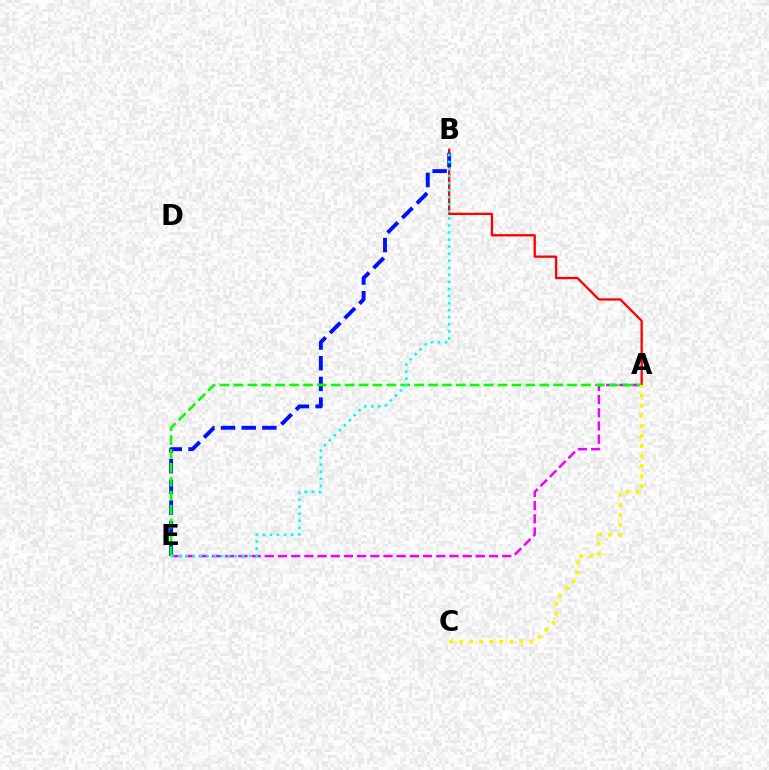{('A', 'E'): [{'color': '#ee00ff', 'line_style': 'dashed', 'thickness': 1.79}, {'color': '#08ff00', 'line_style': 'dashed', 'thickness': 1.89}], ('A', 'B'): [{'color': '#ff0000', 'line_style': 'solid', 'thickness': 1.65}], ('B', 'E'): [{'color': '#0010ff', 'line_style': 'dashed', 'thickness': 2.81}, {'color': '#00fff6', 'line_style': 'dotted', 'thickness': 1.92}], ('A', 'C'): [{'color': '#fcf500', 'line_style': 'dotted', 'thickness': 2.73}]}